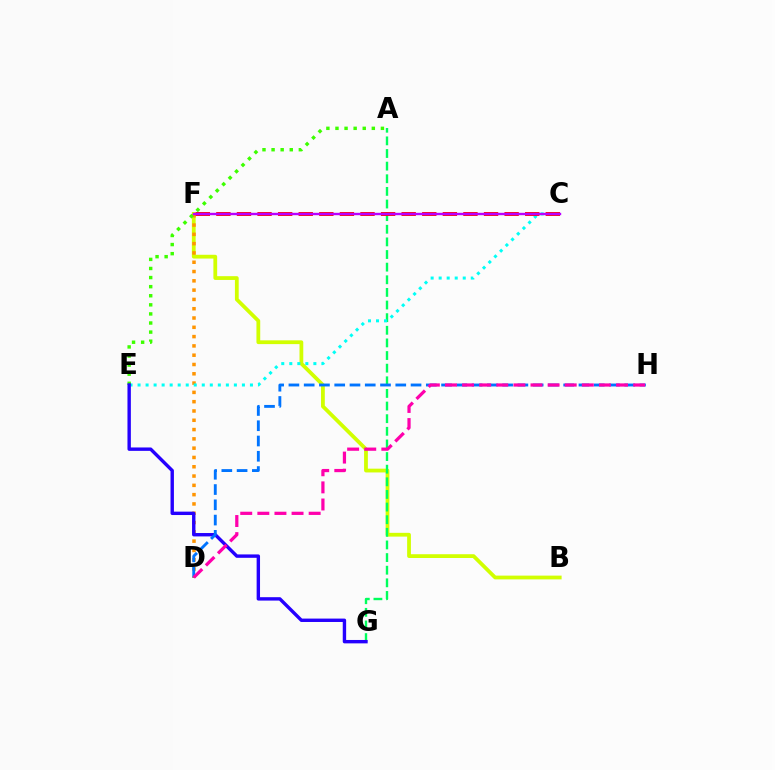{('B', 'F'): [{'color': '#d1ff00', 'line_style': 'solid', 'thickness': 2.72}], ('A', 'G'): [{'color': '#00ff5c', 'line_style': 'dashed', 'thickness': 1.72}], ('D', 'F'): [{'color': '#ff9400', 'line_style': 'dotted', 'thickness': 2.53}], ('C', 'E'): [{'color': '#00fff6', 'line_style': 'dotted', 'thickness': 2.18}], ('A', 'E'): [{'color': '#3dff00', 'line_style': 'dotted', 'thickness': 2.47}], ('C', 'F'): [{'color': '#ff0000', 'line_style': 'dashed', 'thickness': 2.8}, {'color': '#b900ff', 'line_style': 'solid', 'thickness': 1.72}], ('E', 'G'): [{'color': '#2500ff', 'line_style': 'solid', 'thickness': 2.44}], ('D', 'H'): [{'color': '#0074ff', 'line_style': 'dashed', 'thickness': 2.07}, {'color': '#ff00ac', 'line_style': 'dashed', 'thickness': 2.32}]}